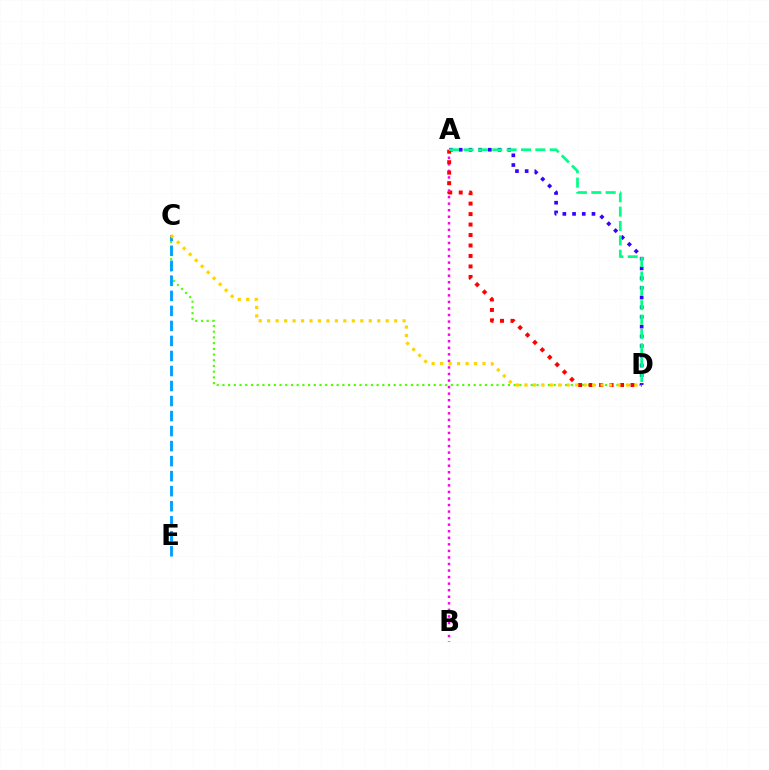{('C', 'D'): [{'color': '#4fff00', 'line_style': 'dotted', 'thickness': 1.55}, {'color': '#ffd500', 'line_style': 'dotted', 'thickness': 2.3}], ('C', 'E'): [{'color': '#009eff', 'line_style': 'dashed', 'thickness': 2.04}], ('A', 'B'): [{'color': '#ff00ed', 'line_style': 'dotted', 'thickness': 1.78}], ('A', 'D'): [{'color': '#3700ff', 'line_style': 'dotted', 'thickness': 2.64}, {'color': '#ff0000', 'line_style': 'dotted', 'thickness': 2.85}, {'color': '#00ff86', 'line_style': 'dashed', 'thickness': 1.95}]}